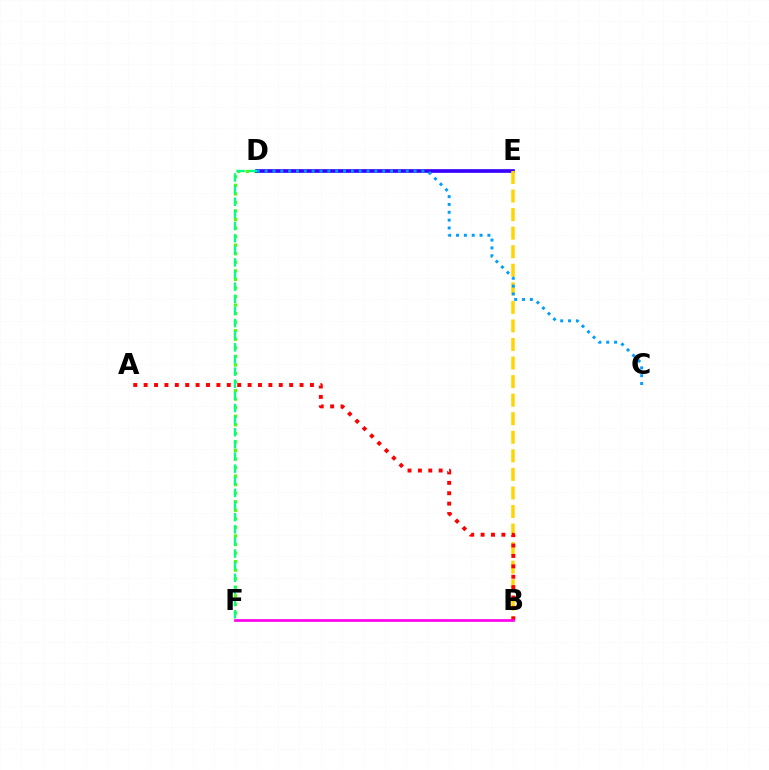{('D', 'F'): [{'color': '#4fff00', 'line_style': 'dotted', 'thickness': 2.32}, {'color': '#00ff86', 'line_style': 'dashed', 'thickness': 1.65}], ('D', 'E'): [{'color': '#3700ff', 'line_style': 'solid', 'thickness': 2.64}], ('B', 'E'): [{'color': '#ffd500', 'line_style': 'dashed', 'thickness': 2.52}], ('C', 'D'): [{'color': '#009eff', 'line_style': 'dotted', 'thickness': 2.13}], ('A', 'B'): [{'color': '#ff0000', 'line_style': 'dotted', 'thickness': 2.82}], ('B', 'F'): [{'color': '#ff00ed', 'line_style': 'solid', 'thickness': 1.94}]}